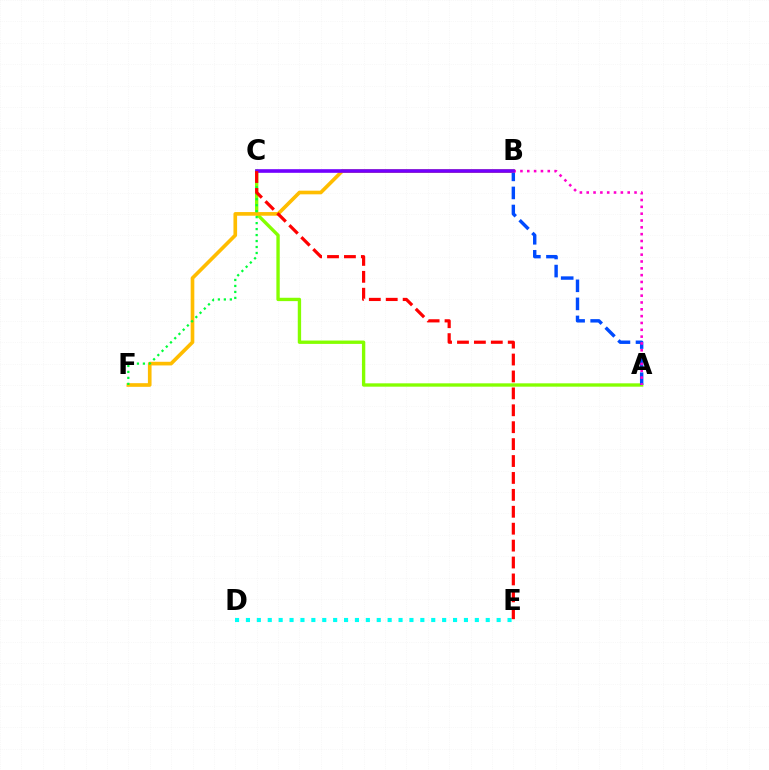{('A', 'C'): [{'color': '#84ff00', 'line_style': 'solid', 'thickness': 2.41}], ('A', 'B'): [{'color': '#004bff', 'line_style': 'dashed', 'thickness': 2.45}, {'color': '#ff00cf', 'line_style': 'dotted', 'thickness': 1.86}], ('B', 'F'): [{'color': '#ffbd00', 'line_style': 'solid', 'thickness': 2.63}], ('D', 'E'): [{'color': '#00fff6', 'line_style': 'dotted', 'thickness': 2.96}], ('C', 'F'): [{'color': '#00ff39', 'line_style': 'dotted', 'thickness': 1.62}], ('B', 'C'): [{'color': '#7200ff', 'line_style': 'solid', 'thickness': 2.61}], ('C', 'E'): [{'color': '#ff0000', 'line_style': 'dashed', 'thickness': 2.3}]}